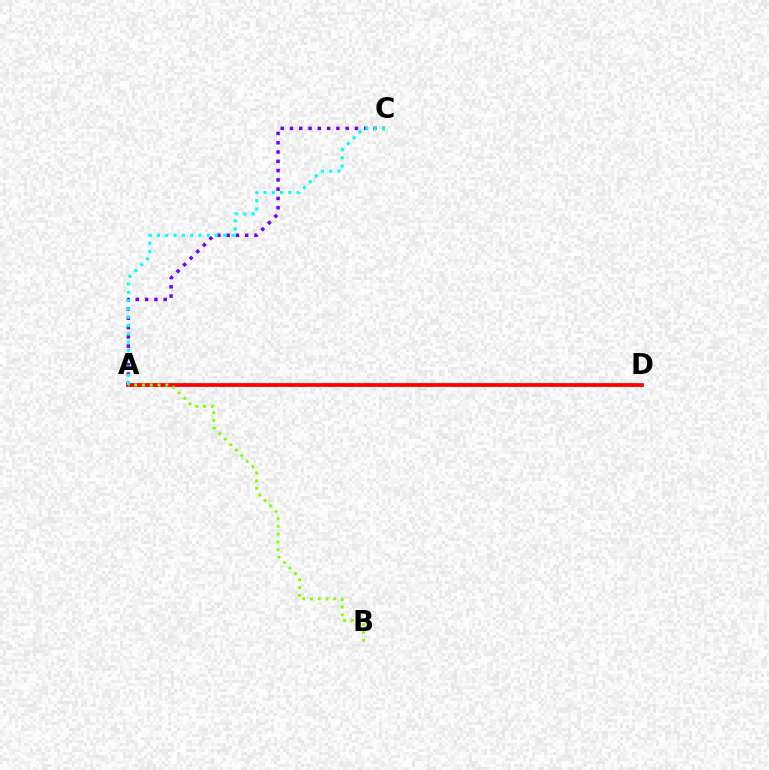{('A', 'D'): [{'color': '#ff0000', 'line_style': 'solid', 'thickness': 2.72}], ('A', 'C'): [{'color': '#7200ff', 'line_style': 'dotted', 'thickness': 2.52}, {'color': '#00fff6', 'line_style': 'dotted', 'thickness': 2.25}], ('A', 'B'): [{'color': '#84ff00', 'line_style': 'dotted', 'thickness': 2.12}]}